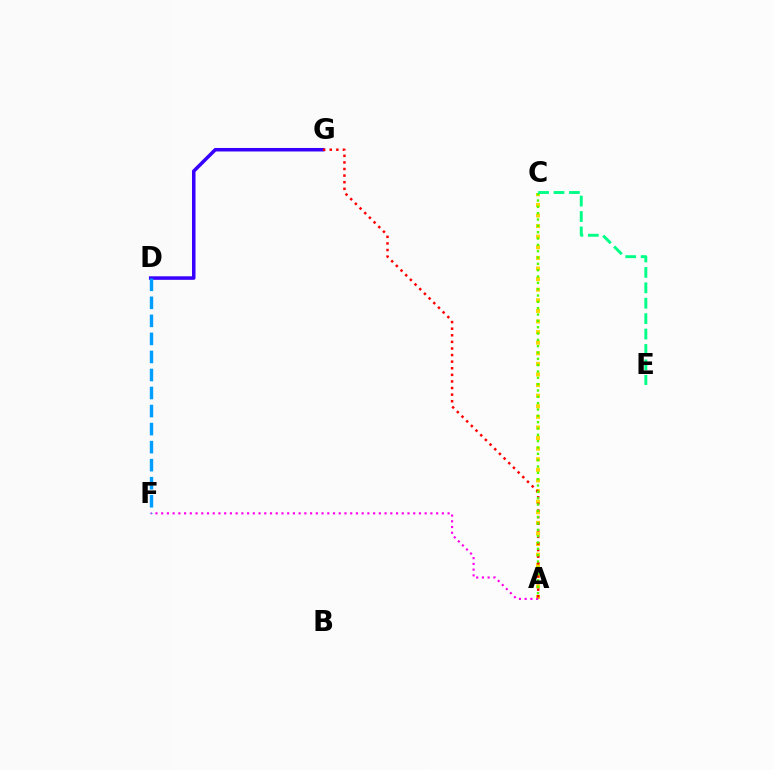{('D', 'G'): [{'color': '#3700ff', 'line_style': 'solid', 'thickness': 2.53}], ('A', 'C'): [{'color': '#ffd500', 'line_style': 'dotted', 'thickness': 2.88}, {'color': '#4fff00', 'line_style': 'dotted', 'thickness': 1.72}], ('A', 'G'): [{'color': '#ff0000', 'line_style': 'dotted', 'thickness': 1.79}], ('C', 'E'): [{'color': '#00ff86', 'line_style': 'dashed', 'thickness': 2.09}], ('A', 'F'): [{'color': '#ff00ed', 'line_style': 'dotted', 'thickness': 1.56}], ('D', 'F'): [{'color': '#009eff', 'line_style': 'dashed', 'thickness': 2.45}]}